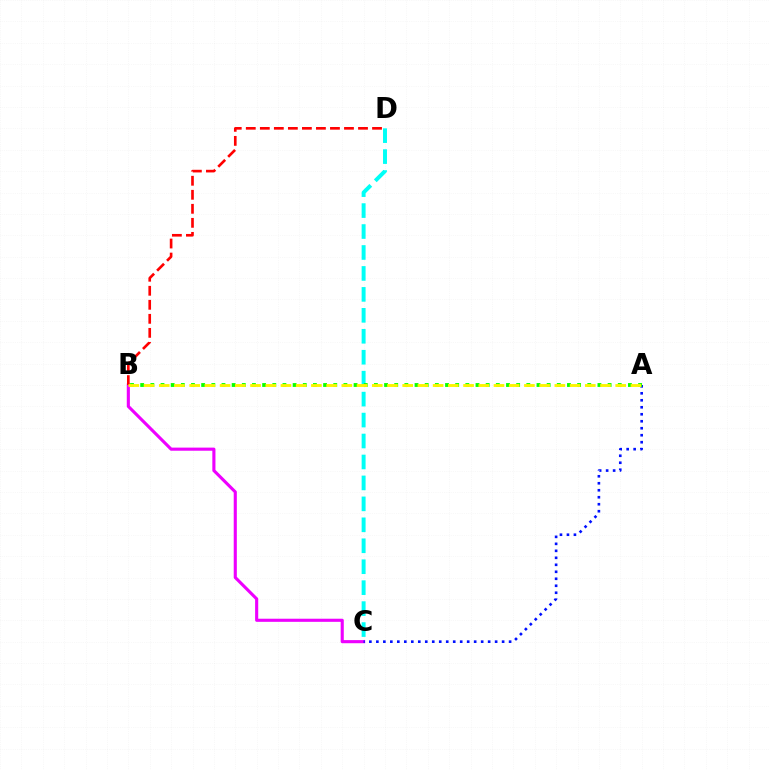{('B', 'C'): [{'color': '#ee00ff', 'line_style': 'solid', 'thickness': 2.24}], ('B', 'D'): [{'color': '#ff0000', 'line_style': 'dashed', 'thickness': 1.91}], ('A', 'C'): [{'color': '#0010ff', 'line_style': 'dotted', 'thickness': 1.9}], ('C', 'D'): [{'color': '#00fff6', 'line_style': 'dashed', 'thickness': 2.85}], ('A', 'B'): [{'color': '#08ff00', 'line_style': 'dotted', 'thickness': 2.76}, {'color': '#fcf500', 'line_style': 'dashed', 'thickness': 2.07}]}